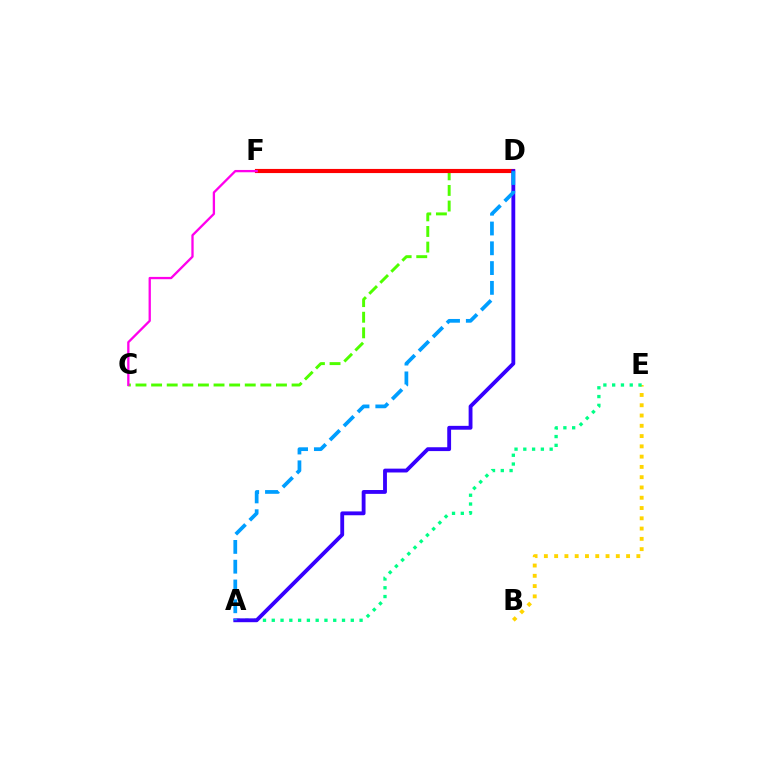{('C', 'D'): [{'color': '#4fff00', 'line_style': 'dashed', 'thickness': 2.12}], ('D', 'F'): [{'color': '#ff0000', 'line_style': 'solid', 'thickness': 2.97}], ('C', 'F'): [{'color': '#ff00ed', 'line_style': 'solid', 'thickness': 1.66}], ('B', 'E'): [{'color': '#ffd500', 'line_style': 'dotted', 'thickness': 2.79}], ('A', 'E'): [{'color': '#00ff86', 'line_style': 'dotted', 'thickness': 2.39}], ('A', 'D'): [{'color': '#3700ff', 'line_style': 'solid', 'thickness': 2.77}, {'color': '#009eff', 'line_style': 'dashed', 'thickness': 2.69}]}